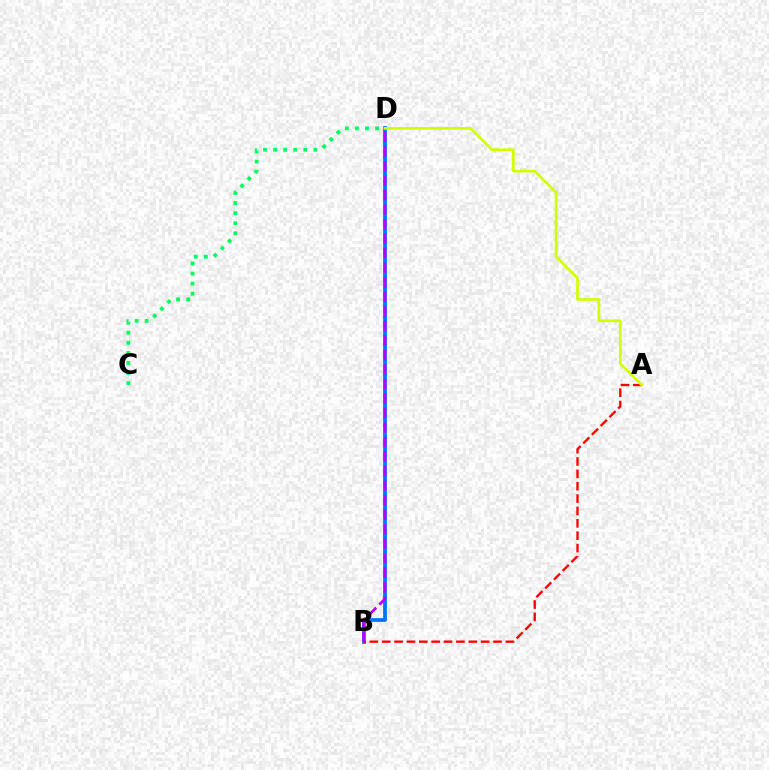{('B', 'D'): [{'color': '#0074ff', 'line_style': 'solid', 'thickness': 2.7}, {'color': '#b900ff', 'line_style': 'dashed', 'thickness': 1.97}], ('A', 'B'): [{'color': '#ff0000', 'line_style': 'dashed', 'thickness': 1.68}], ('A', 'D'): [{'color': '#d1ff00', 'line_style': 'solid', 'thickness': 1.93}], ('C', 'D'): [{'color': '#00ff5c', 'line_style': 'dotted', 'thickness': 2.74}]}